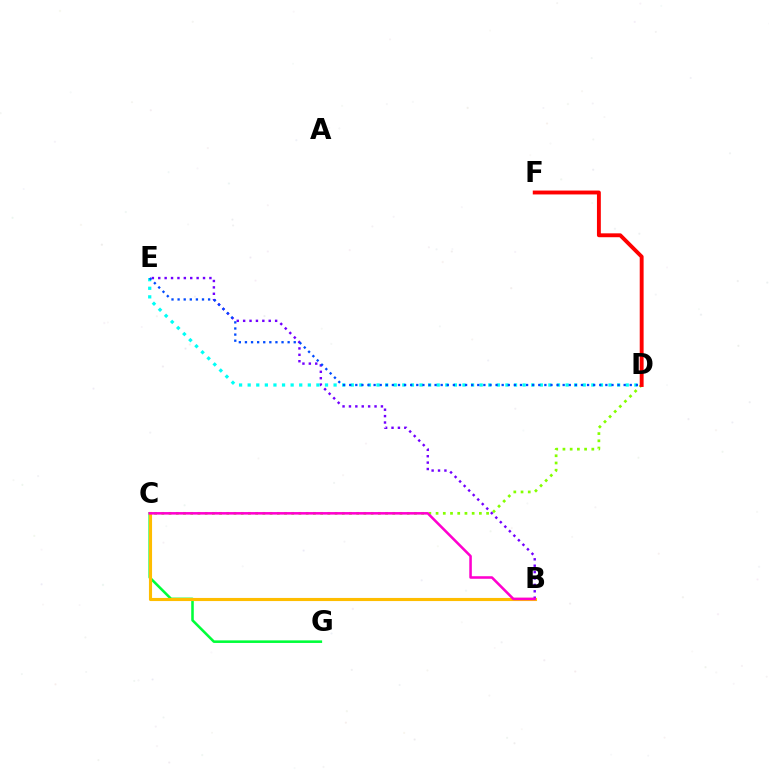{('C', 'G'): [{'color': '#00ff39', 'line_style': 'solid', 'thickness': 1.85}], ('C', 'D'): [{'color': '#84ff00', 'line_style': 'dotted', 'thickness': 1.96}], ('B', 'C'): [{'color': '#ffbd00', 'line_style': 'solid', 'thickness': 2.25}, {'color': '#ff00cf', 'line_style': 'solid', 'thickness': 1.84}], ('D', 'F'): [{'color': '#ff0000', 'line_style': 'solid', 'thickness': 2.8}], ('B', 'E'): [{'color': '#7200ff', 'line_style': 'dotted', 'thickness': 1.74}], ('D', 'E'): [{'color': '#00fff6', 'line_style': 'dotted', 'thickness': 2.33}, {'color': '#004bff', 'line_style': 'dotted', 'thickness': 1.66}]}